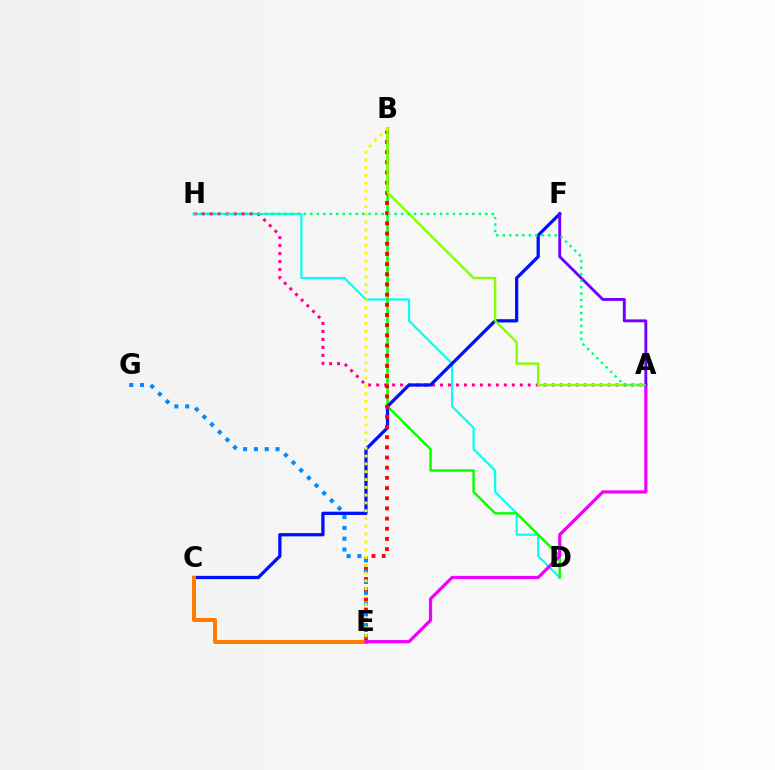{('D', 'H'): [{'color': '#00fff6', 'line_style': 'solid', 'thickness': 1.56}], ('A', 'H'): [{'color': '#ff0094', 'line_style': 'dotted', 'thickness': 2.17}, {'color': '#00ff74', 'line_style': 'dotted', 'thickness': 1.76}], ('B', 'D'): [{'color': '#08ff00', 'line_style': 'solid', 'thickness': 1.75}], ('C', 'F'): [{'color': '#0010ff', 'line_style': 'solid', 'thickness': 2.35}], ('B', 'E'): [{'color': '#ff0000', 'line_style': 'dotted', 'thickness': 2.77}, {'color': '#fcf500', 'line_style': 'dotted', 'thickness': 2.12}], ('E', 'G'): [{'color': '#008cff', 'line_style': 'dotted', 'thickness': 2.93}], ('C', 'E'): [{'color': '#ff7c00', 'line_style': 'solid', 'thickness': 2.85}], ('A', 'B'): [{'color': '#84ff00', 'line_style': 'solid', 'thickness': 1.71}], ('A', 'E'): [{'color': '#ee00ff', 'line_style': 'solid', 'thickness': 2.31}], ('A', 'F'): [{'color': '#7200ff', 'line_style': 'solid', 'thickness': 2.07}]}